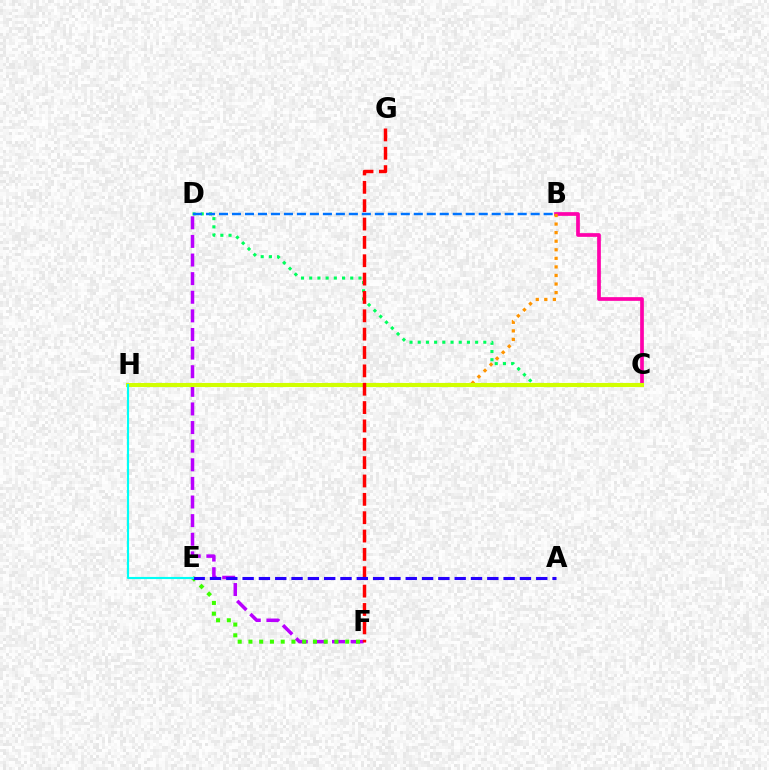{('C', 'D'): [{'color': '#00ff5c', 'line_style': 'dotted', 'thickness': 2.23}], ('D', 'F'): [{'color': '#b900ff', 'line_style': 'dashed', 'thickness': 2.53}], ('E', 'F'): [{'color': '#3dff00', 'line_style': 'dotted', 'thickness': 2.92}], ('B', 'C'): [{'color': '#ff00ac', 'line_style': 'solid', 'thickness': 2.67}], ('B', 'H'): [{'color': '#ff9400', 'line_style': 'dotted', 'thickness': 2.33}], ('C', 'H'): [{'color': '#d1ff00', 'line_style': 'solid', 'thickness': 2.95}], ('F', 'G'): [{'color': '#ff0000', 'line_style': 'dashed', 'thickness': 2.49}], ('A', 'E'): [{'color': '#2500ff', 'line_style': 'dashed', 'thickness': 2.22}], ('B', 'D'): [{'color': '#0074ff', 'line_style': 'dashed', 'thickness': 1.76}], ('E', 'H'): [{'color': '#00fff6', 'line_style': 'solid', 'thickness': 1.54}]}